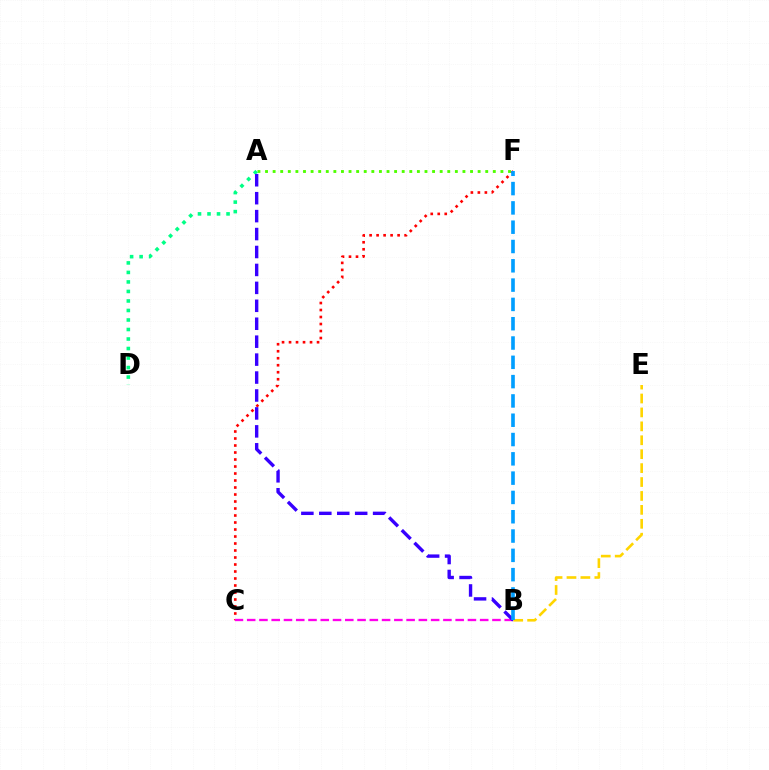{('A', 'F'): [{'color': '#4fff00', 'line_style': 'dotted', 'thickness': 2.06}], ('A', 'D'): [{'color': '#00ff86', 'line_style': 'dotted', 'thickness': 2.58}], ('C', 'F'): [{'color': '#ff0000', 'line_style': 'dotted', 'thickness': 1.9}], ('B', 'C'): [{'color': '#ff00ed', 'line_style': 'dashed', 'thickness': 1.67}], ('B', 'E'): [{'color': '#ffd500', 'line_style': 'dashed', 'thickness': 1.89}], ('A', 'B'): [{'color': '#3700ff', 'line_style': 'dashed', 'thickness': 2.44}], ('B', 'F'): [{'color': '#009eff', 'line_style': 'dashed', 'thickness': 2.62}]}